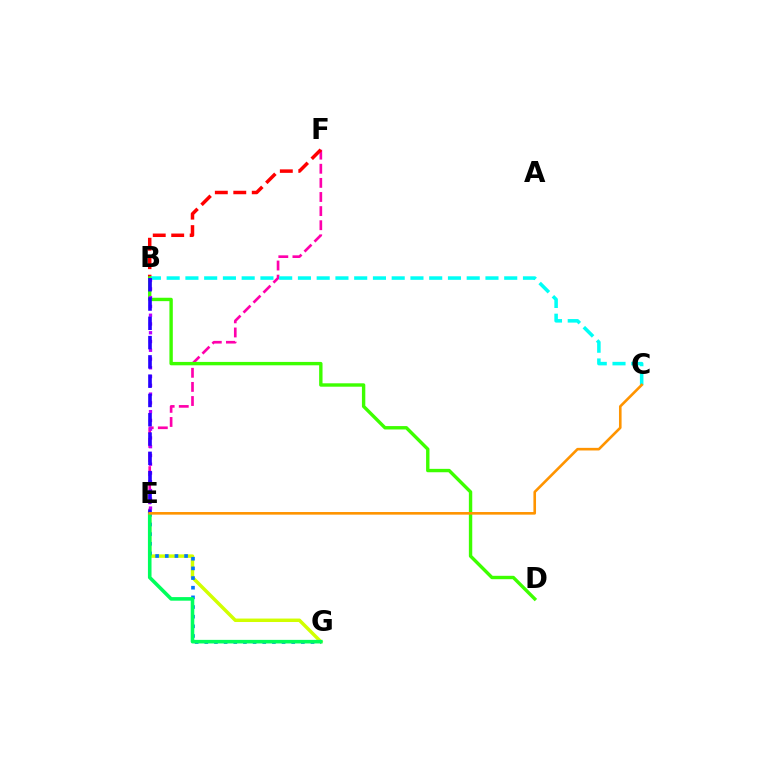{('E', 'G'): [{'color': '#d1ff00', 'line_style': 'solid', 'thickness': 2.49}, {'color': '#0074ff', 'line_style': 'dotted', 'thickness': 2.62}, {'color': '#00ff5c', 'line_style': 'solid', 'thickness': 2.58}], ('E', 'F'): [{'color': '#ff00ac', 'line_style': 'dashed', 'thickness': 1.92}], ('B', 'F'): [{'color': '#ff0000', 'line_style': 'dashed', 'thickness': 2.51}], ('B', 'C'): [{'color': '#00fff6', 'line_style': 'dashed', 'thickness': 2.55}], ('B', 'D'): [{'color': '#3dff00', 'line_style': 'solid', 'thickness': 2.44}], ('B', 'E'): [{'color': '#b900ff', 'line_style': 'dotted', 'thickness': 2.38}, {'color': '#2500ff', 'line_style': 'dashed', 'thickness': 2.62}], ('C', 'E'): [{'color': '#ff9400', 'line_style': 'solid', 'thickness': 1.88}]}